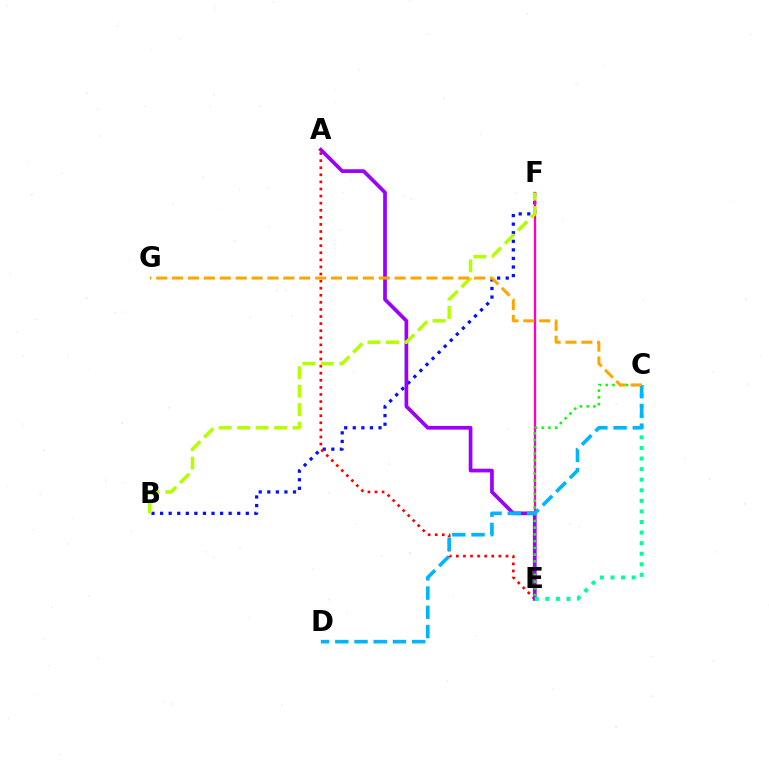{('B', 'F'): [{'color': '#0010ff', 'line_style': 'dotted', 'thickness': 2.33}, {'color': '#b3ff00', 'line_style': 'dashed', 'thickness': 2.51}], ('A', 'E'): [{'color': '#ff0000', 'line_style': 'dotted', 'thickness': 1.93}, {'color': '#9b00ff', 'line_style': 'solid', 'thickness': 2.66}], ('E', 'F'): [{'color': '#ff00bd', 'line_style': 'solid', 'thickness': 1.67}], ('C', 'E'): [{'color': '#08ff00', 'line_style': 'dotted', 'thickness': 1.83}, {'color': '#00ff9d', 'line_style': 'dotted', 'thickness': 2.87}], ('C', 'D'): [{'color': '#00b5ff', 'line_style': 'dashed', 'thickness': 2.61}], ('C', 'G'): [{'color': '#ffa500', 'line_style': 'dashed', 'thickness': 2.16}]}